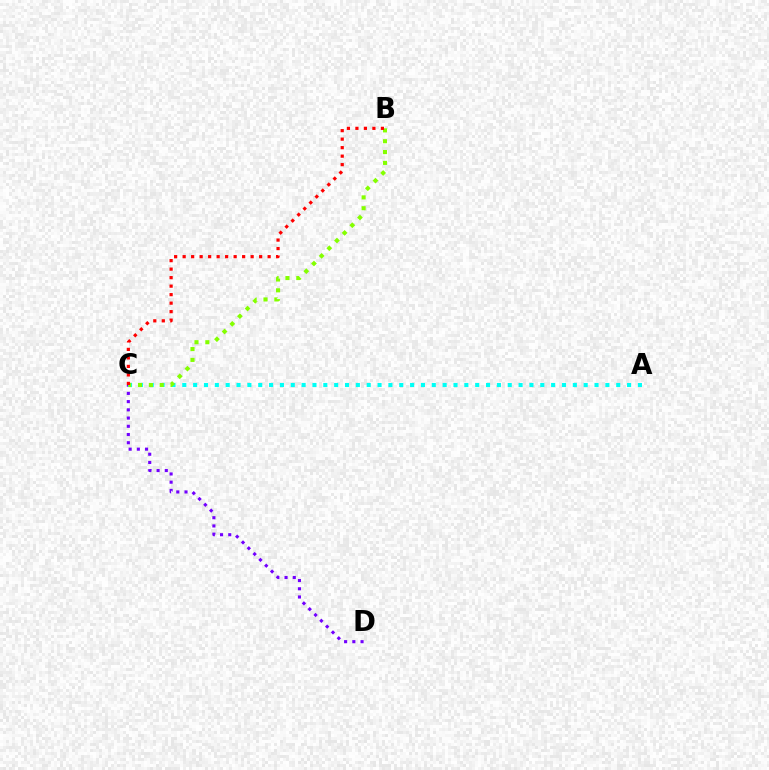{('C', 'D'): [{'color': '#7200ff', 'line_style': 'dotted', 'thickness': 2.23}], ('A', 'C'): [{'color': '#00fff6', 'line_style': 'dotted', 'thickness': 2.95}], ('B', 'C'): [{'color': '#84ff00', 'line_style': 'dotted', 'thickness': 2.94}, {'color': '#ff0000', 'line_style': 'dotted', 'thickness': 2.31}]}